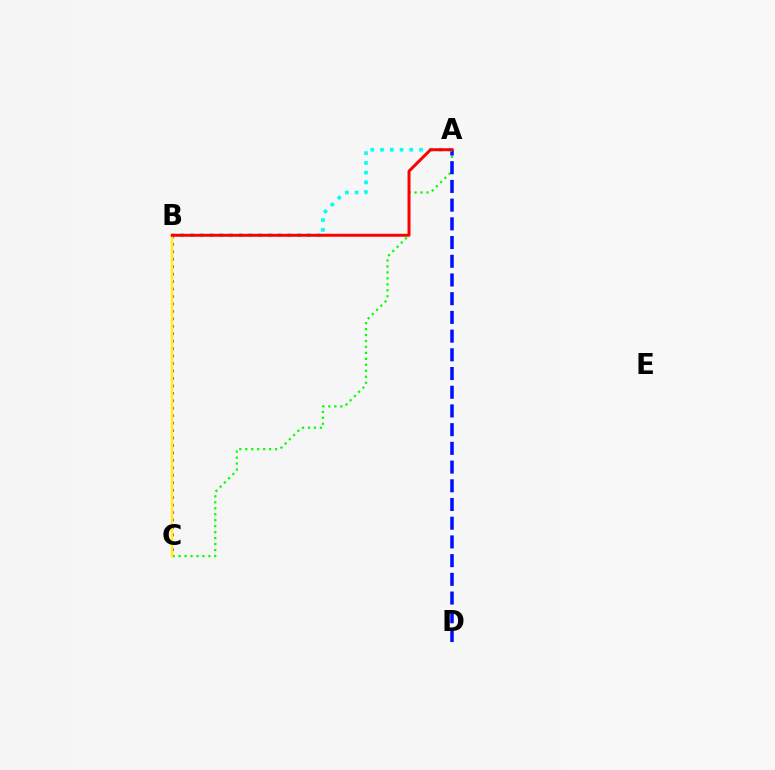{('A', 'C'): [{'color': '#08ff00', 'line_style': 'dotted', 'thickness': 1.62}], ('A', 'D'): [{'color': '#0010ff', 'line_style': 'dashed', 'thickness': 2.54}], ('B', 'C'): [{'color': '#ee00ff', 'line_style': 'dotted', 'thickness': 2.02}, {'color': '#fcf500', 'line_style': 'solid', 'thickness': 1.69}], ('A', 'B'): [{'color': '#00fff6', 'line_style': 'dotted', 'thickness': 2.65}, {'color': '#ff0000', 'line_style': 'solid', 'thickness': 2.14}]}